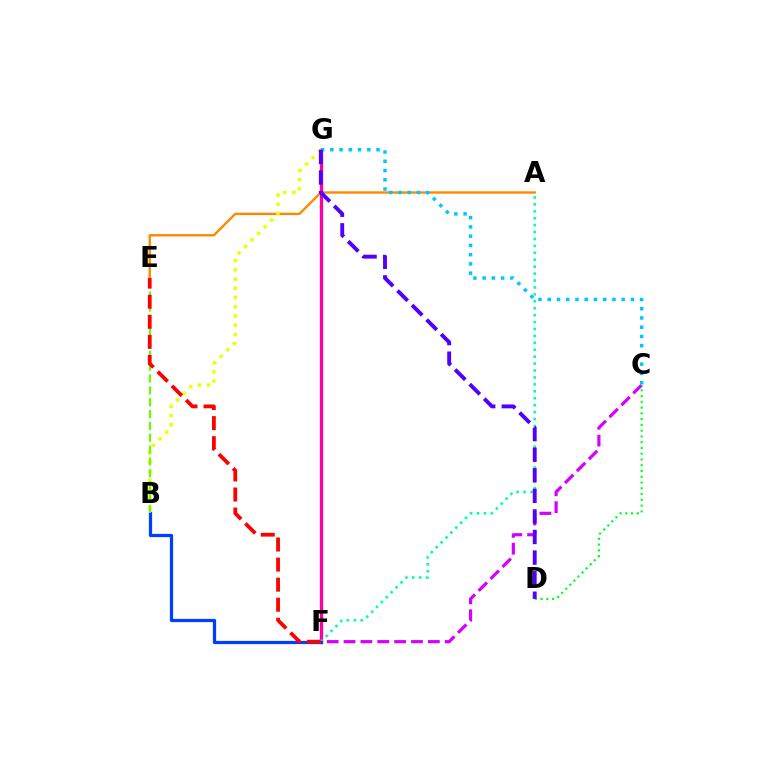{('A', 'E'): [{'color': '#ff8800', 'line_style': 'solid', 'thickness': 1.71}], ('F', 'G'): [{'color': '#ff00a0', 'line_style': 'solid', 'thickness': 2.38}], ('C', 'F'): [{'color': '#d600ff', 'line_style': 'dashed', 'thickness': 2.29}], ('A', 'F'): [{'color': '#00ffaf', 'line_style': 'dotted', 'thickness': 1.88}], ('B', 'F'): [{'color': '#003fff', 'line_style': 'solid', 'thickness': 2.32}], ('C', 'D'): [{'color': '#00ff27', 'line_style': 'dotted', 'thickness': 1.57}], ('C', 'G'): [{'color': '#00c7ff', 'line_style': 'dotted', 'thickness': 2.51}], ('B', 'G'): [{'color': '#eeff00', 'line_style': 'dotted', 'thickness': 2.51}], ('B', 'E'): [{'color': '#66ff00', 'line_style': 'dashed', 'thickness': 1.61}], ('D', 'G'): [{'color': '#4f00ff', 'line_style': 'dashed', 'thickness': 2.79}], ('E', 'F'): [{'color': '#ff0000', 'line_style': 'dashed', 'thickness': 2.73}]}